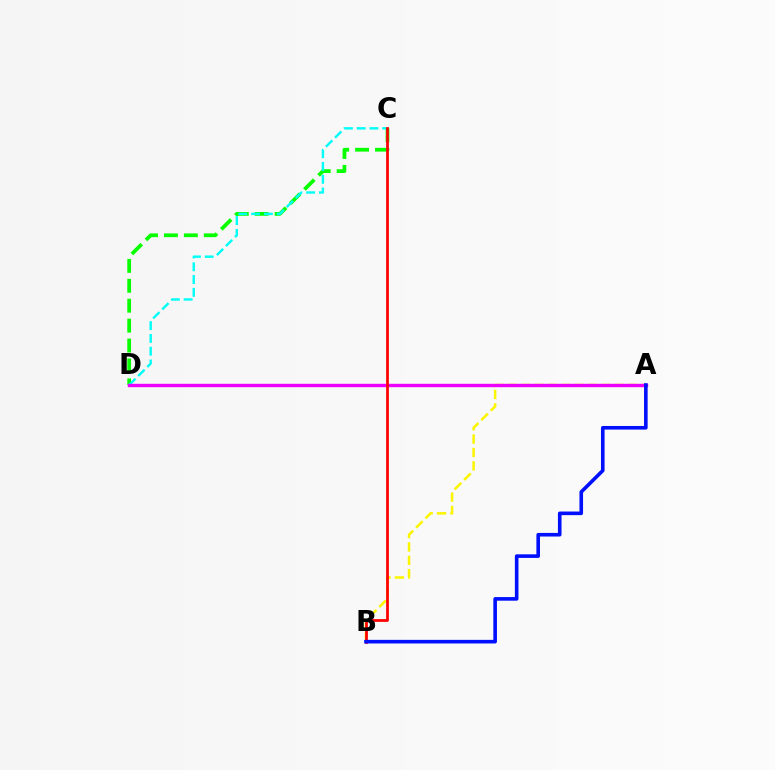{('C', 'D'): [{'color': '#08ff00', 'line_style': 'dashed', 'thickness': 2.71}, {'color': '#00fff6', 'line_style': 'dashed', 'thickness': 1.73}], ('A', 'B'): [{'color': '#fcf500', 'line_style': 'dashed', 'thickness': 1.82}, {'color': '#0010ff', 'line_style': 'solid', 'thickness': 2.6}], ('A', 'D'): [{'color': '#ee00ff', 'line_style': 'solid', 'thickness': 2.44}], ('B', 'C'): [{'color': '#ff0000', 'line_style': 'solid', 'thickness': 1.97}]}